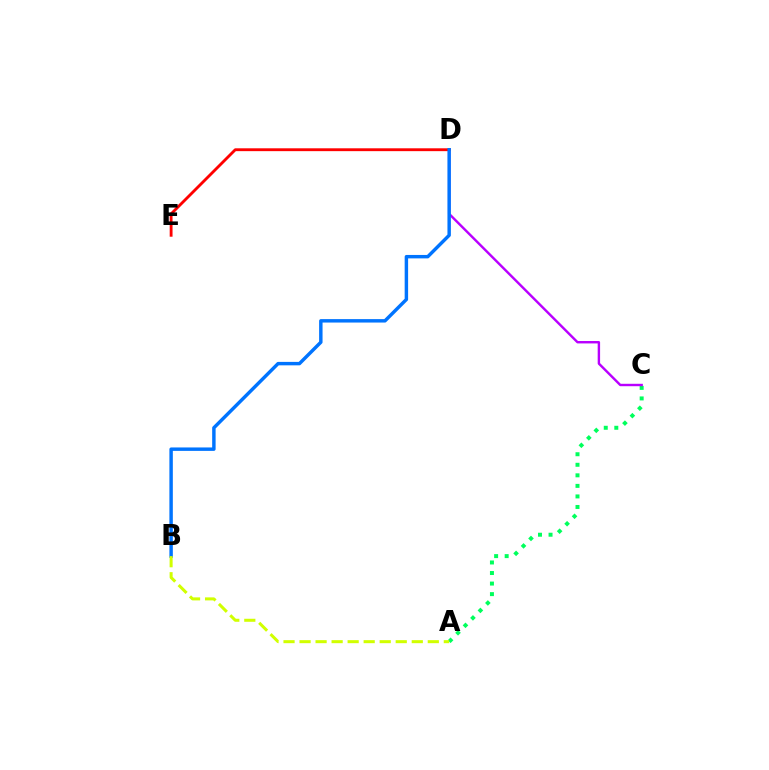{('A', 'C'): [{'color': '#00ff5c', 'line_style': 'dotted', 'thickness': 2.87}], ('C', 'D'): [{'color': '#b900ff', 'line_style': 'solid', 'thickness': 1.74}], ('D', 'E'): [{'color': '#ff0000', 'line_style': 'solid', 'thickness': 2.05}], ('B', 'D'): [{'color': '#0074ff', 'line_style': 'solid', 'thickness': 2.48}], ('A', 'B'): [{'color': '#d1ff00', 'line_style': 'dashed', 'thickness': 2.18}]}